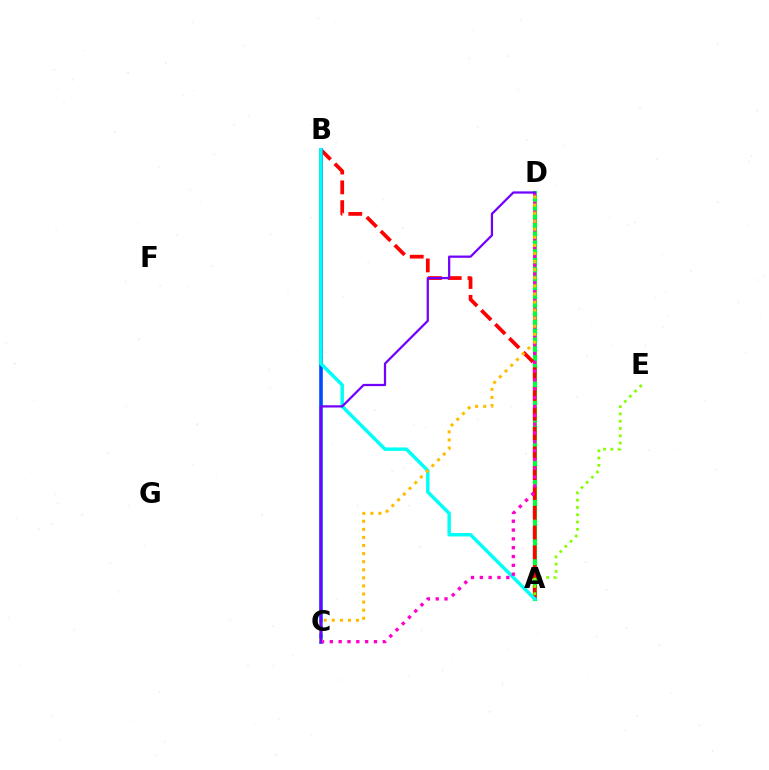{('A', 'D'): [{'color': '#00ff39', 'line_style': 'solid', 'thickness': 2.99}], ('A', 'B'): [{'color': '#ff0000', 'line_style': 'dashed', 'thickness': 2.69}, {'color': '#00fff6', 'line_style': 'solid', 'thickness': 2.48}], ('B', 'C'): [{'color': '#004bff', 'line_style': 'solid', 'thickness': 2.6}], ('C', 'D'): [{'color': '#ff00cf', 'line_style': 'dotted', 'thickness': 2.4}, {'color': '#ffbd00', 'line_style': 'dotted', 'thickness': 2.2}, {'color': '#7200ff', 'line_style': 'solid', 'thickness': 1.62}], ('A', 'E'): [{'color': '#84ff00', 'line_style': 'dotted', 'thickness': 1.98}]}